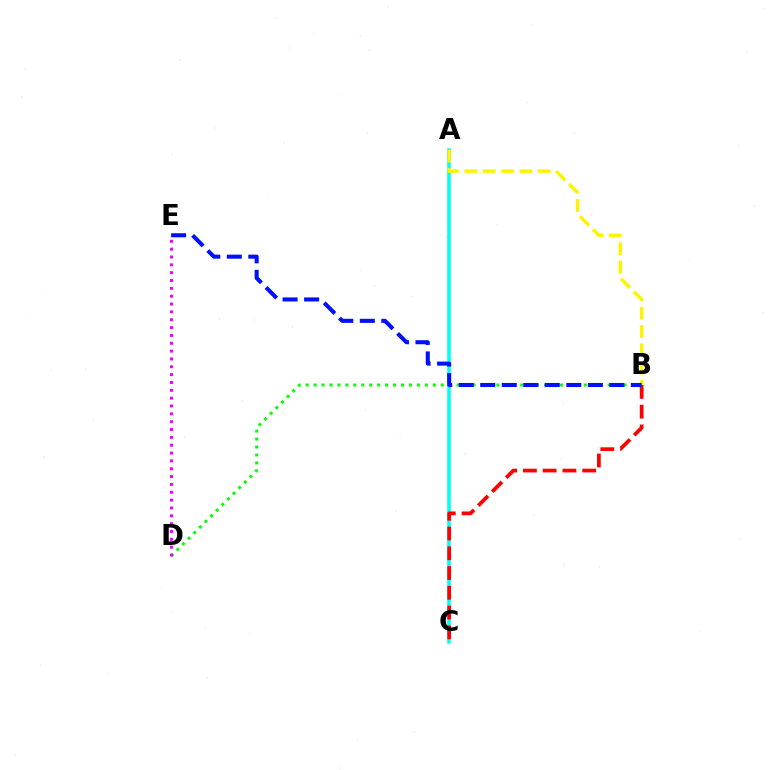{('A', 'C'): [{'color': '#00fff6', 'line_style': 'solid', 'thickness': 2.58}], ('B', 'C'): [{'color': '#ff0000', 'line_style': 'dashed', 'thickness': 2.69}], ('B', 'D'): [{'color': '#08ff00', 'line_style': 'dotted', 'thickness': 2.16}], ('A', 'B'): [{'color': '#fcf500', 'line_style': 'dashed', 'thickness': 2.49}], ('B', 'E'): [{'color': '#0010ff', 'line_style': 'dashed', 'thickness': 2.92}], ('D', 'E'): [{'color': '#ee00ff', 'line_style': 'dotted', 'thickness': 2.13}]}